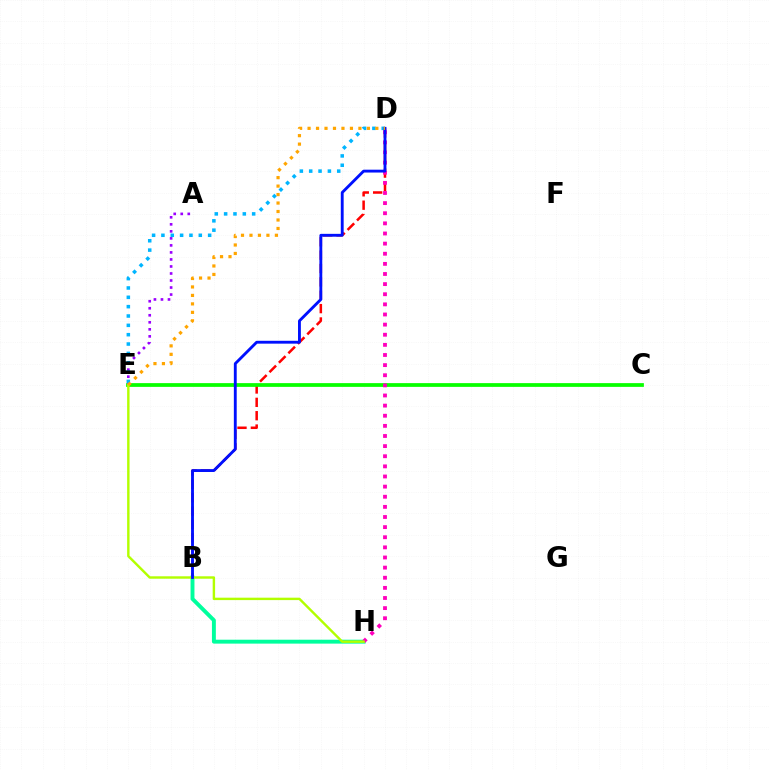{('B', 'H'): [{'color': '#00ff9d', 'line_style': 'solid', 'thickness': 2.81}], ('B', 'D'): [{'color': '#ff0000', 'line_style': 'dashed', 'thickness': 1.82}, {'color': '#0010ff', 'line_style': 'solid', 'thickness': 2.06}], ('C', 'E'): [{'color': '#08ff00', 'line_style': 'solid', 'thickness': 2.69}], ('A', 'E'): [{'color': '#9b00ff', 'line_style': 'dotted', 'thickness': 1.91}], ('D', 'E'): [{'color': '#00b5ff', 'line_style': 'dotted', 'thickness': 2.54}, {'color': '#ffa500', 'line_style': 'dotted', 'thickness': 2.3}], ('D', 'H'): [{'color': '#ff00bd', 'line_style': 'dotted', 'thickness': 2.75}], ('E', 'H'): [{'color': '#b3ff00', 'line_style': 'solid', 'thickness': 1.74}]}